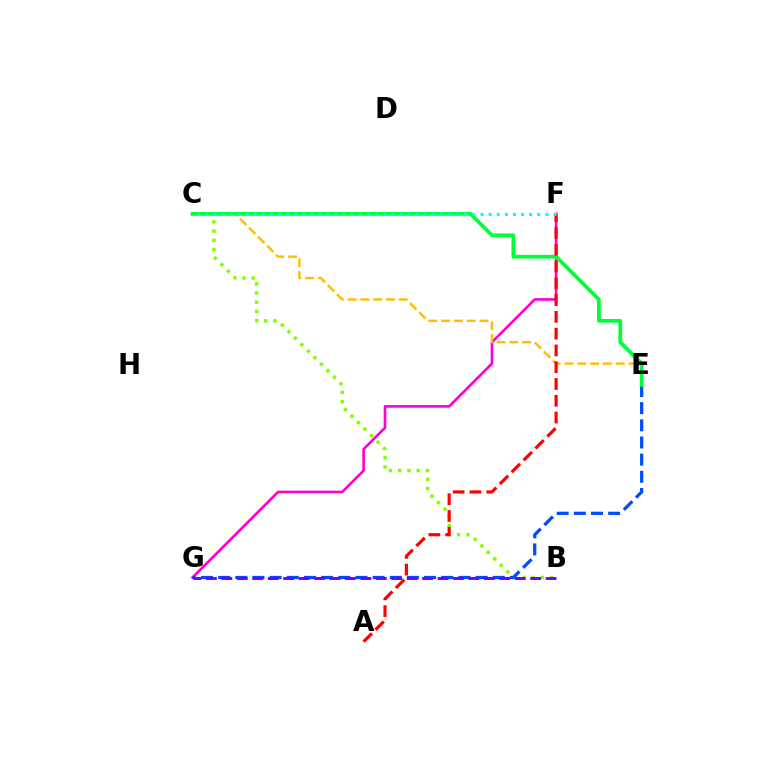{('F', 'G'): [{'color': '#ff00cf', 'line_style': 'solid', 'thickness': 1.89}], ('B', 'C'): [{'color': '#84ff00', 'line_style': 'dotted', 'thickness': 2.5}], ('C', 'E'): [{'color': '#ffbd00', 'line_style': 'dashed', 'thickness': 1.74}, {'color': '#00ff39', 'line_style': 'solid', 'thickness': 2.7}], ('E', 'G'): [{'color': '#004bff', 'line_style': 'dashed', 'thickness': 2.33}], ('B', 'G'): [{'color': '#7200ff', 'line_style': 'dashed', 'thickness': 2.1}], ('A', 'F'): [{'color': '#ff0000', 'line_style': 'dashed', 'thickness': 2.28}], ('C', 'F'): [{'color': '#00fff6', 'line_style': 'dotted', 'thickness': 2.2}]}